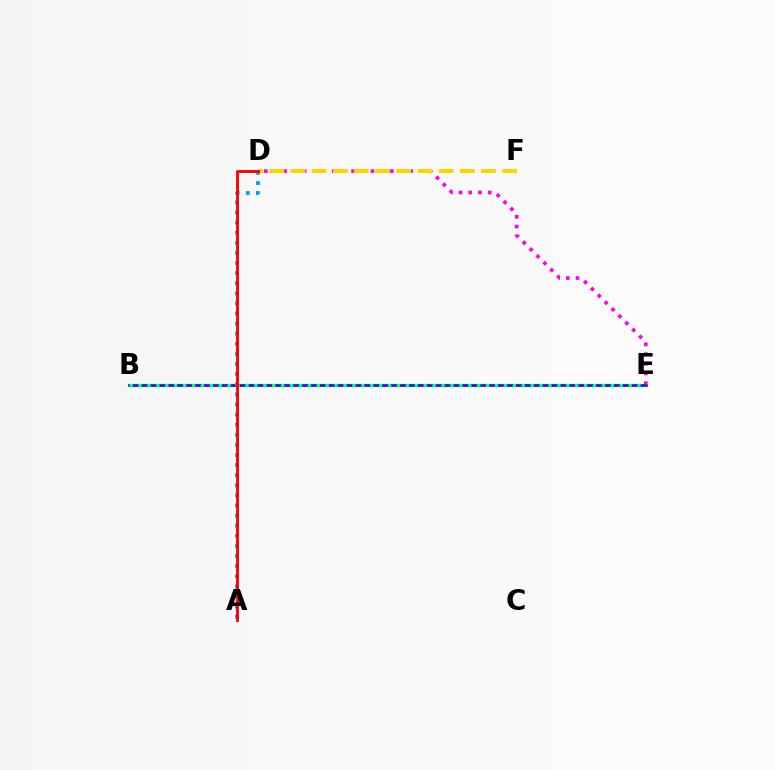{('D', 'E'): [{'color': '#ff00ed', 'line_style': 'dotted', 'thickness': 2.63}], ('B', 'E'): [{'color': '#4fff00', 'line_style': 'solid', 'thickness': 2.3}, {'color': '#3700ff', 'line_style': 'solid', 'thickness': 1.88}, {'color': '#00ff86', 'line_style': 'dotted', 'thickness': 2.42}], ('D', 'F'): [{'color': '#ffd500', 'line_style': 'dashed', 'thickness': 2.88}], ('A', 'D'): [{'color': '#009eff', 'line_style': 'dotted', 'thickness': 2.75}, {'color': '#ff0000', 'line_style': 'solid', 'thickness': 2.07}]}